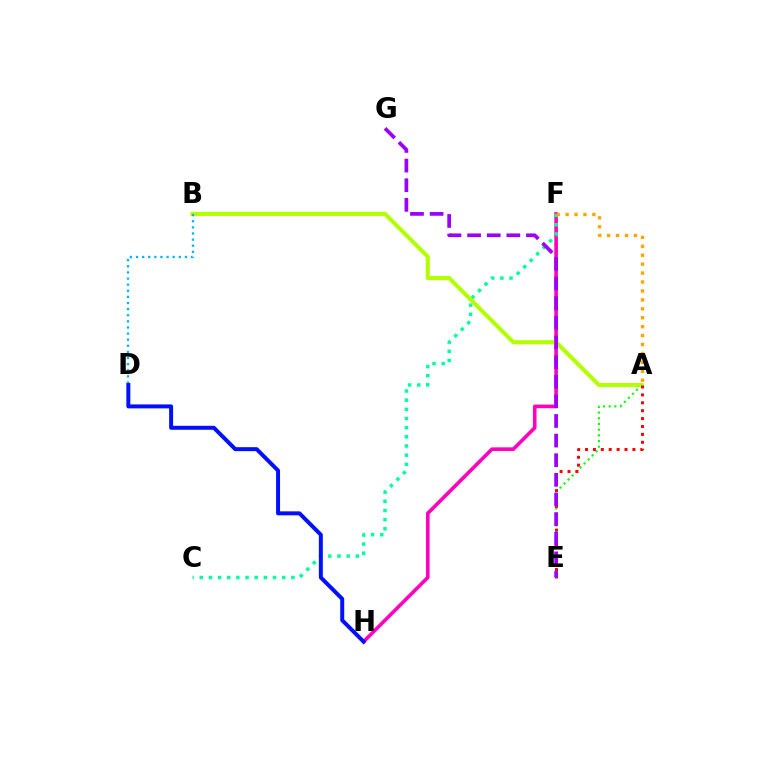{('F', 'H'): [{'color': '#ff00bd', 'line_style': 'solid', 'thickness': 2.6}], ('A', 'E'): [{'color': '#08ff00', 'line_style': 'dotted', 'thickness': 1.54}, {'color': '#ff0000', 'line_style': 'dotted', 'thickness': 2.15}], ('C', 'F'): [{'color': '#00ff9d', 'line_style': 'dotted', 'thickness': 2.49}], ('A', 'B'): [{'color': '#b3ff00', 'line_style': 'solid', 'thickness': 2.95}], ('E', 'G'): [{'color': '#9b00ff', 'line_style': 'dashed', 'thickness': 2.67}], ('B', 'D'): [{'color': '#00b5ff', 'line_style': 'dotted', 'thickness': 1.66}], ('D', 'H'): [{'color': '#0010ff', 'line_style': 'solid', 'thickness': 2.86}], ('A', 'F'): [{'color': '#ffa500', 'line_style': 'dotted', 'thickness': 2.43}]}